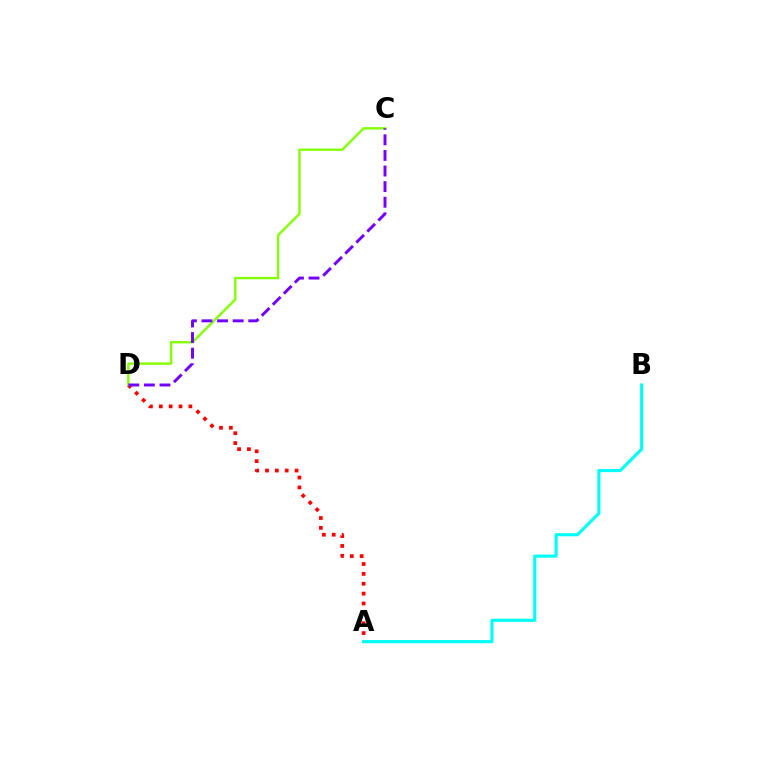{('A', 'D'): [{'color': '#ff0000', 'line_style': 'dotted', 'thickness': 2.68}], ('C', 'D'): [{'color': '#84ff00', 'line_style': 'solid', 'thickness': 1.72}, {'color': '#7200ff', 'line_style': 'dashed', 'thickness': 2.12}], ('A', 'B'): [{'color': '#00fff6', 'line_style': 'solid', 'thickness': 2.25}]}